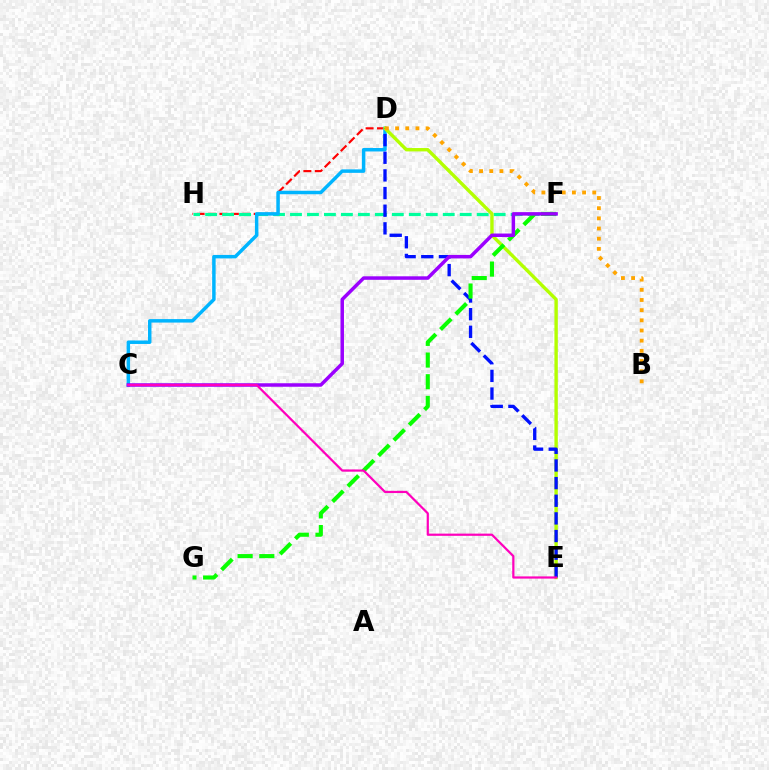{('D', 'H'): [{'color': '#ff0000', 'line_style': 'dashed', 'thickness': 1.55}], ('F', 'H'): [{'color': '#00ff9d', 'line_style': 'dashed', 'thickness': 2.31}], ('C', 'D'): [{'color': '#00b5ff', 'line_style': 'solid', 'thickness': 2.5}], ('D', 'E'): [{'color': '#b3ff00', 'line_style': 'solid', 'thickness': 2.44}, {'color': '#0010ff', 'line_style': 'dashed', 'thickness': 2.4}], ('F', 'G'): [{'color': '#08ff00', 'line_style': 'dashed', 'thickness': 2.95}], ('B', 'D'): [{'color': '#ffa500', 'line_style': 'dotted', 'thickness': 2.76}], ('C', 'F'): [{'color': '#9b00ff', 'line_style': 'solid', 'thickness': 2.52}], ('C', 'E'): [{'color': '#ff00bd', 'line_style': 'solid', 'thickness': 1.59}]}